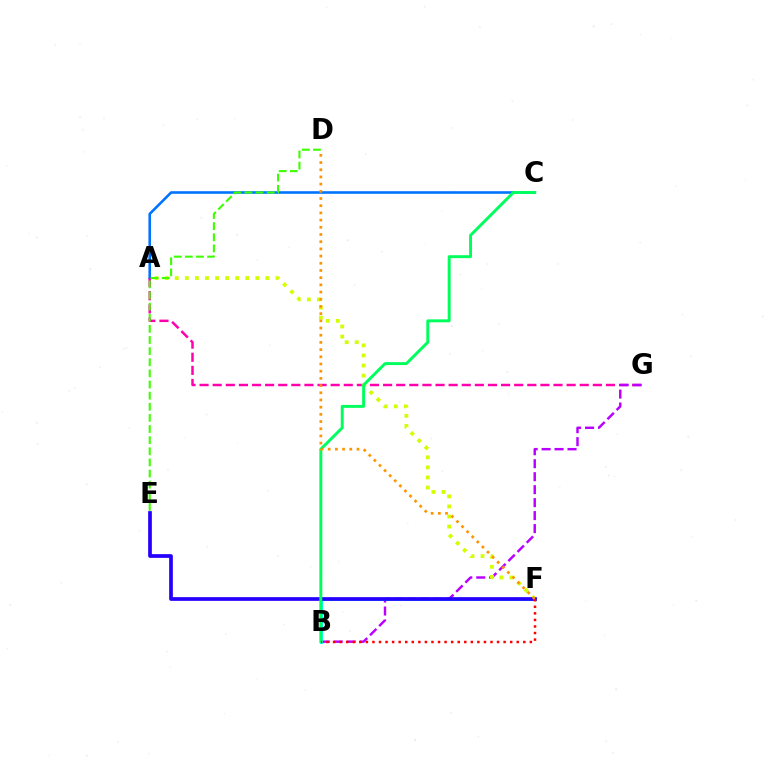{('A', 'C'): [{'color': '#0074ff', 'line_style': 'solid', 'thickness': 1.88}], ('A', 'G'): [{'color': '#ff00ac', 'line_style': 'dashed', 'thickness': 1.78}], ('B', 'G'): [{'color': '#b900ff', 'line_style': 'dashed', 'thickness': 1.76}], ('B', 'F'): [{'color': '#00fff6', 'line_style': 'solid', 'thickness': 2.13}, {'color': '#ff0000', 'line_style': 'dotted', 'thickness': 1.78}], ('A', 'F'): [{'color': '#d1ff00', 'line_style': 'dotted', 'thickness': 2.74}], ('E', 'F'): [{'color': '#2500ff', 'line_style': 'solid', 'thickness': 2.67}], ('B', 'C'): [{'color': '#00ff5c', 'line_style': 'solid', 'thickness': 2.11}], ('D', 'F'): [{'color': '#ff9400', 'line_style': 'dotted', 'thickness': 1.95}], ('D', 'E'): [{'color': '#3dff00', 'line_style': 'dashed', 'thickness': 1.51}]}